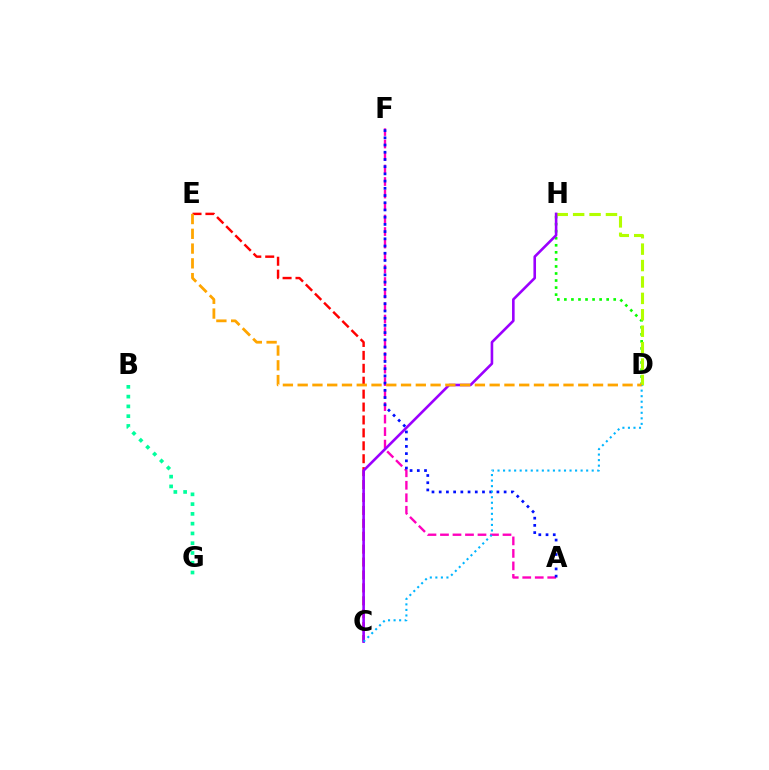{('C', 'E'): [{'color': '#ff0000', 'line_style': 'dashed', 'thickness': 1.75}], ('D', 'H'): [{'color': '#08ff00', 'line_style': 'dotted', 'thickness': 1.91}, {'color': '#b3ff00', 'line_style': 'dashed', 'thickness': 2.23}], ('A', 'F'): [{'color': '#ff00bd', 'line_style': 'dashed', 'thickness': 1.7}, {'color': '#0010ff', 'line_style': 'dotted', 'thickness': 1.96}], ('C', 'H'): [{'color': '#9b00ff', 'line_style': 'solid', 'thickness': 1.87}], ('B', 'G'): [{'color': '#00ff9d', 'line_style': 'dotted', 'thickness': 2.66}], ('C', 'D'): [{'color': '#00b5ff', 'line_style': 'dotted', 'thickness': 1.51}], ('D', 'E'): [{'color': '#ffa500', 'line_style': 'dashed', 'thickness': 2.01}]}